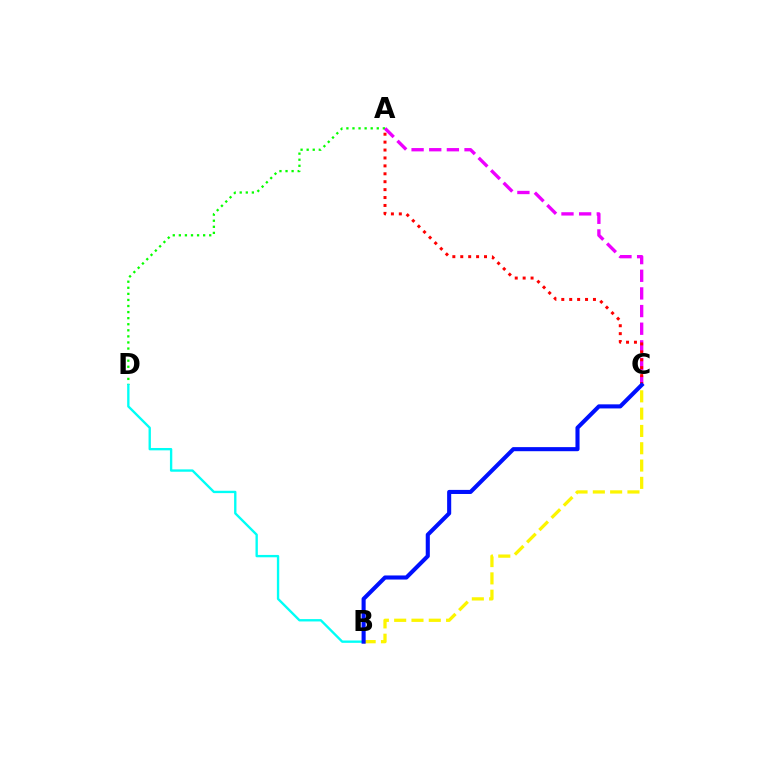{('A', 'D'): [{'color': '#08ff00', 'line_style': 'dotted', 'thickness': 1.65}], ('A', 'C'): [{'color': '#ee00ff', 'line_style': 'dashed', 'thickness': 2.4}, {'color': '#ff0000', 'line_style': 'dotted', 'thickness': 2.15}], ('B', 'D'): [{'color': '#00fff6', 'line_style': 'solid', 'thickness': 1.7}], ('B', 'C'): [{'color': '#fcf500', 'line_style': 'dashed', 'thickness': 2.35}, {'color': '#0010ff', 'line_style': 'solid', 'thickness': 2.94}]}